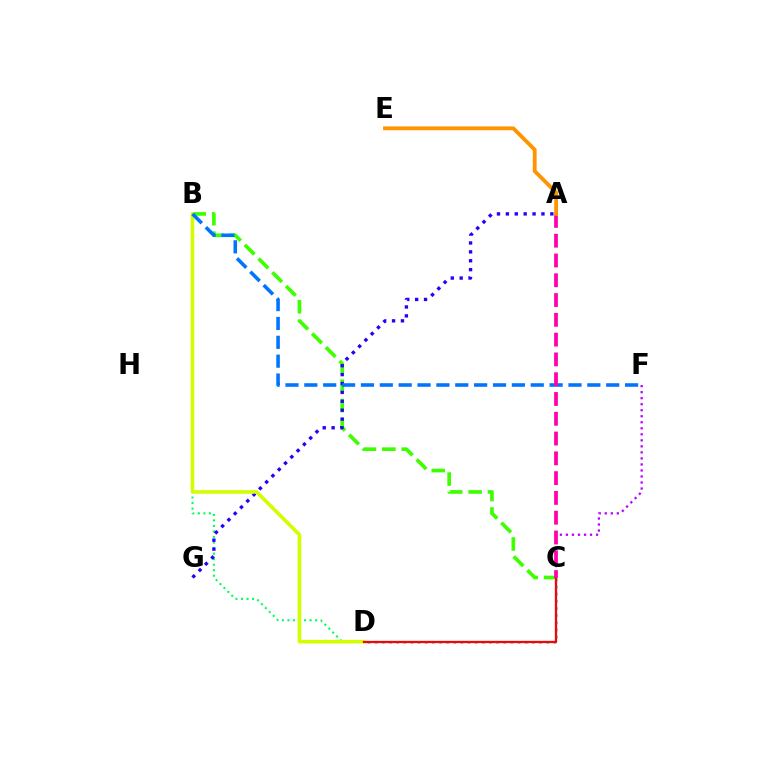{('B', 'D'): [{'color': '#00ff5c', 'line_style': 'dotted', 'thickness': 1.5}, {'color': '#d1ff00', 'line_style': 'solid', 'thickness': 2.6}], ('C', 'D'): [{'color': '#00fff6', 'line_style': 'dotted', 'thickness': 1.94}, {'color': '#ff0000', 'line_style': 'solid', 'thickness': 1.66}], ('B', 'C'): [{'color': '#3dff00', 'line_style': 'dashed', 'thickness': 2.64}], ('A', 'G'): [{'color': '#2500ff', 'line_style': 'dotted', 'thickness': 2.42}], ('B', 'F'): [{'color': '#0074ff', 'line_style': 'dashed', 'thickness': 2.56}], ('C', 'F'): [{'color': '#b900ff', 'line_style': 'dotted', 'thickness': 1.64}], ('A', 'C'): [{'color': '#ff00ac', 'line_style': 'dashed', 'thickness': 2.69}], ('A', 'E'): [{'color': '#ff9400', 'line_style': 'solid', 'thickness': 2.75}]}